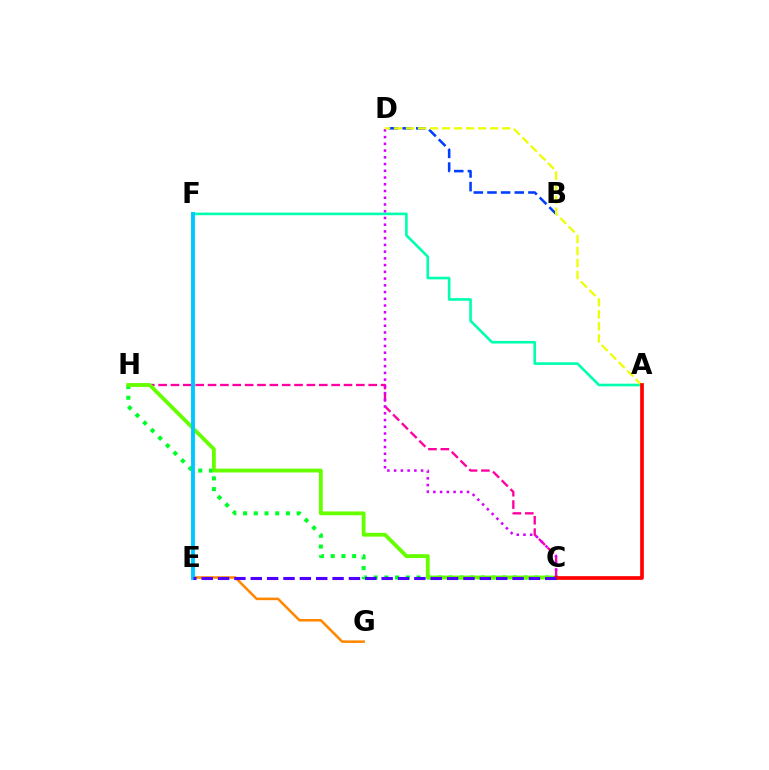{('E', 'G'): [{'color': '#ff8800', 'line_style': 'solid', 'thickness': 1.84}], ('A', 'F'): [{'color': '#00ffaf', 'line_style': 'solid', 'thickness': 1.89}], ('C', 'H'): [{'color': '#00ff27', 'line_style': 'dotted', 'thickness': 2.91}, {'color': '#ff00a0', 'line_style': 'dashed', 'thickness': 1.68}, {'color': '#66ff00', 'line_style': 'solid', 'thickness': 2.75}], ('C', 'D'): [{'color': '#d600ff', 'line_style': 'dotted', 'thickness': 1.83}], ('B', 'D'): [{'color': '#003fff', 'line_style': 'dashed', 'thickness': 1.85}], ('A', 'D'): [{'color': '#eeff00', 'line_style': 'dashed', 'thickness': 1.63}], ('E', 'F'): [{'color': '#00c7ff', 'line_style': 'solid', 'thickness': 2.79}], ('A', 'C'): [{'color': '#ff0000', 'line_style': 'solid', 'thickness': 2.66}], ('C', 'E'): [{'color': '#4f00ff', 'line_style': 'dashed', 'thickness': 2.22}]}